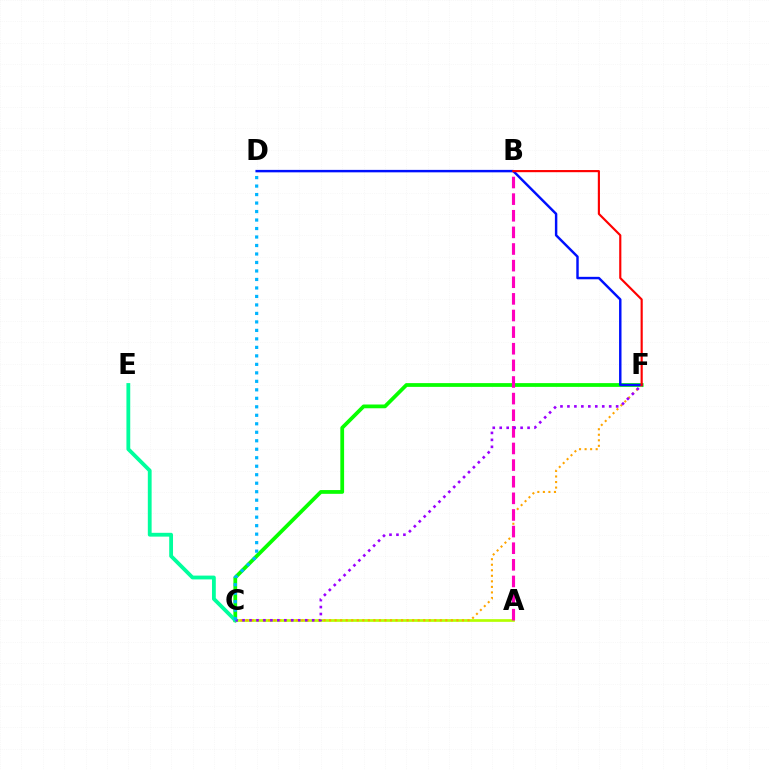{('A', 'C'): [{'color': '#b3ff00', 'line_style': 'solid', 'thickness': 1.93}], ('C', 'F'): [{'color': '#08ff00', 'line_style': 'solid', 'thickness': 2.71}, {'color': '#ffa500', 'line_style': 'dotted', 'thickness': 1.5}, {'color': '#9b00ff', 'line_style': 'dotted', 'thickness': 1.89}], ('A', 'B'): [{'color': '#ff00bd', 'line_style': 'dashed', 'thickness': 2.26}], ('C', 'E'): [{'color': '#00ff9d', 'line_style': 'solid', 'thickness': 2.74}], ('D', 'F'): [{'color': '#0010ff', 'line_style': 'solid', 'thickness': 1.76}], ('C', 'D'): [{'color': '#00b5ff', 'line_style': 'dotted', 'thickness': 2.31}], ('B', 'F'): [{'color': '#ff0000', 'line_style': 'solid', 'thickness': 1.55}]}